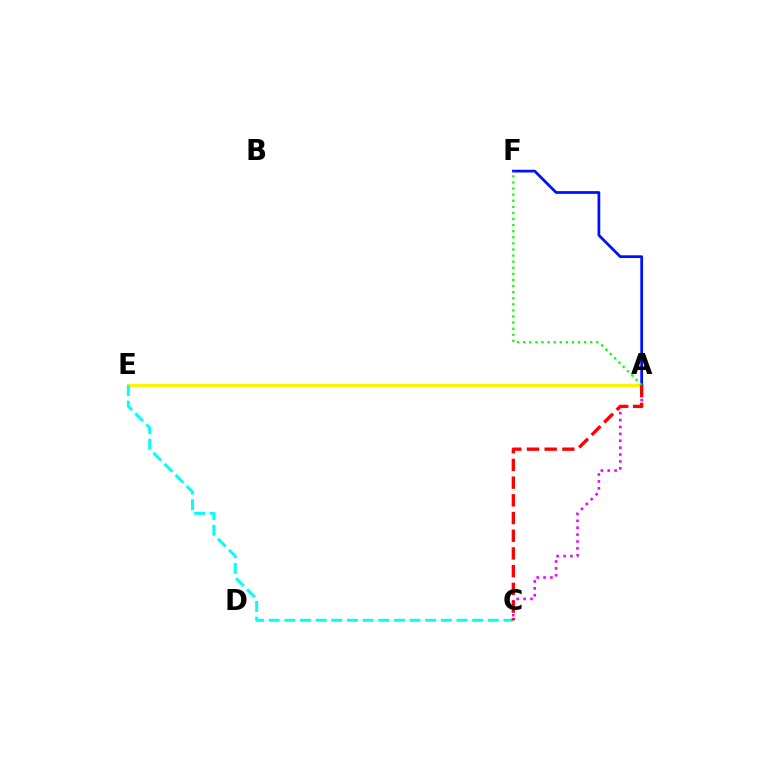{('A', 'E'): [{'color': '#fcf500', 'line_style': 'solid', 'thickness': 2.12}], ('A', 'C'): [{'color': '#ee00ff', 'line_style': 'dotted', 'thickness': 1.87}, {'color': '#ff0000', 'line_style': 'dashed', 'thickness': 2.4}], ('C', 'E'): [{'color': '#00fff6', 'line_style': 'dashed', 'thickness': 2.13}], ('A', 'F'): [{'color': '#0010ff', 'line_style': 'solid', 'thickness': 1.97}, {'color': '#08ff00', 'line_style': 'dotted', 'thickness': 1.66}]}